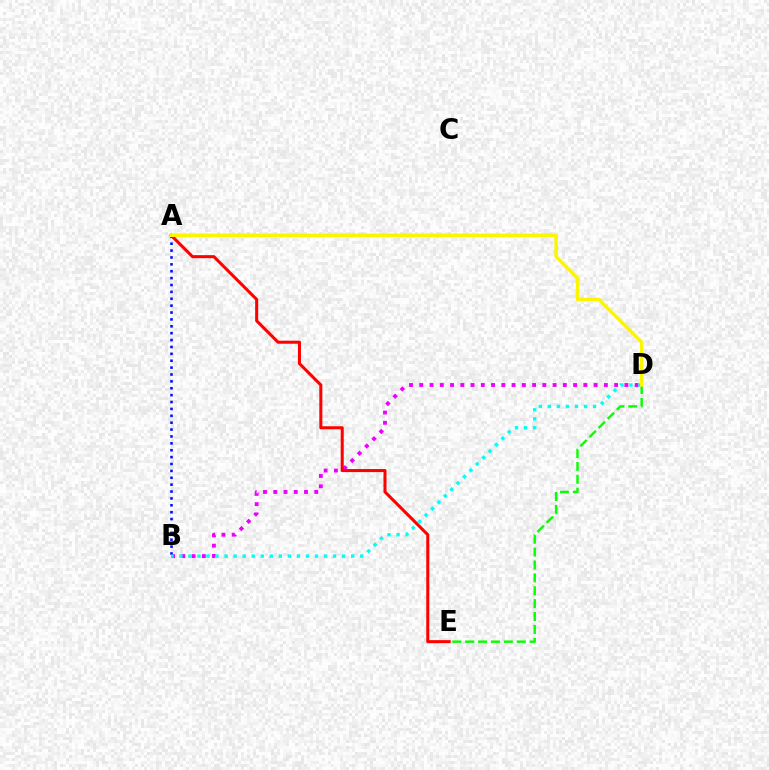{('B', 'D'): [{'color': '#ee00ff', 'line_style': 'dotted', 'thickness': 2.79}, {'color': '#00fff6', 'line_style': 'dotted', 'thickness': 2.46}], ('D', 'E'): [{'color': '#08ff00', 'line_style': 'dashed', 'thickness': 1.75}], ('A', 'B'): [{'color': '#0010ff', 'line_style': 'dotted', 'thickness': 1.87}], ('A', 'E'): [{'color': '#ff0000', 'line_style': 'solid', 'thickness': 2.19}], ('A', 'D'): [{'color': '#fcf500', 'line_style': 'solid', 'thickness': 2.49}]}